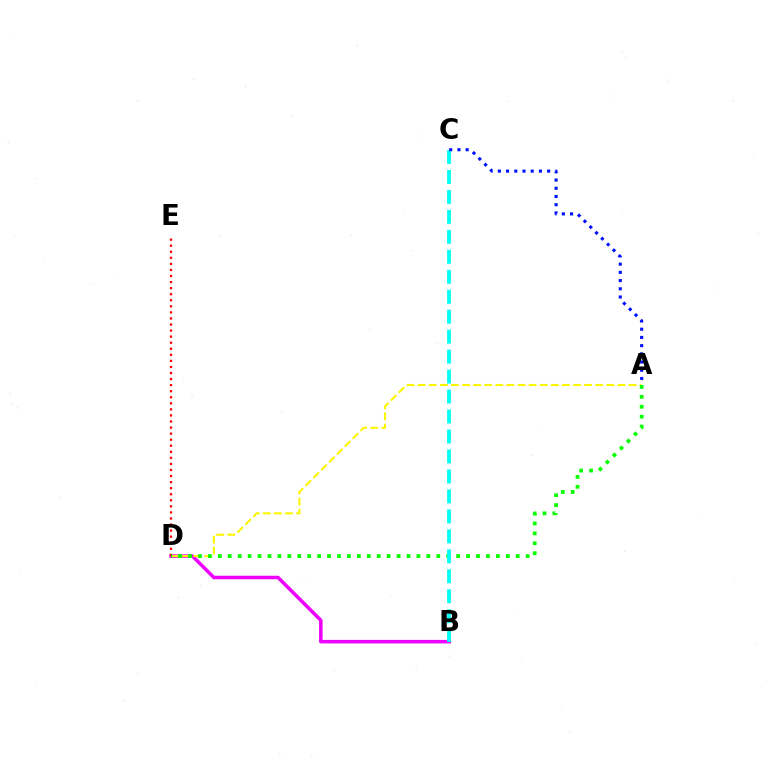{('B', 'D'): [{'color': '#ee00ff', 'line_style': 'solid', 'thickness': 2.53}], ('A', 'D'): [{'color': '#fcf500', 'line_style': 'dashed', 'thickness': 1.51}, {'color': '#08ff00', 'line_style': 'dotted', 'thickness': 2.7}], ('D', 'E'): [{'color': '#ff0000', 'line_style': 'dotted', 'thickness': 1.65}], ('B', 'C'): [{'color': '#00fff6', 'line_style': 'dashed', 'thickness': 2.71}], ('A', 'C'): [{'color': '#0010ff', 'line_style': 'dotted', 'thickness': 2.23}]}